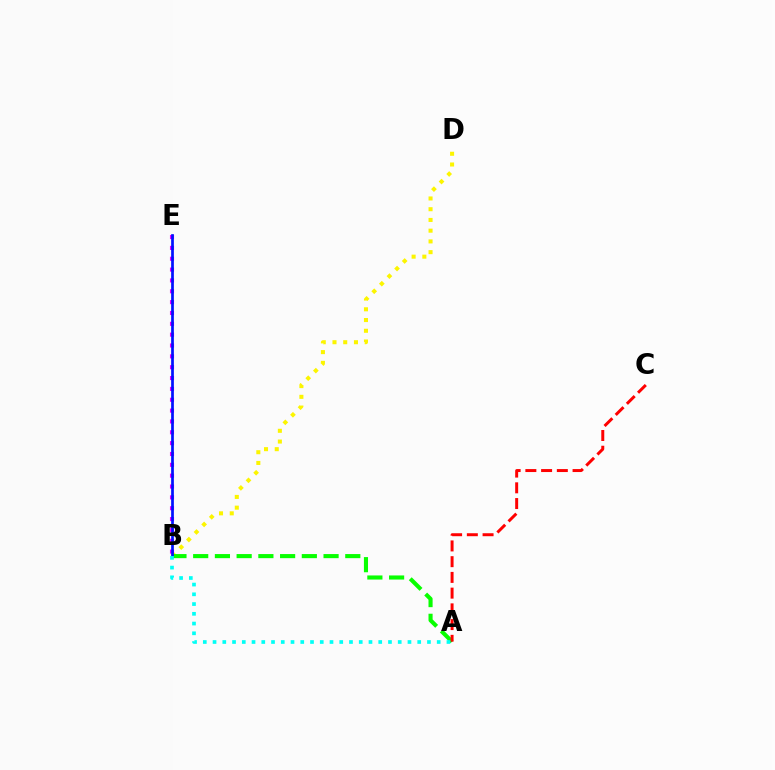{('B', 'D'): [{'color': '#fcf500', 'line_style': 'dotted', 'thickness': 2.92}], ('B', 'E'): [{'color': '#ee00ff', 'line_style': 'dotted', 'thickness': 2.95}, {'color': '#0010ff', 'line_style': 'solid', 'thickness': 1.95}], ('A', 'B'): [{'color': '#08ff00', 'line_style': 'dashed', 'thickness': 2.95}, {'color': '#00fff6', 'line_style': 'dotted', 'thickness': 2.65}], ('A', 'C'): [{'color': '#ff0000', 'line_style': 'dashed', 'thickness': 2.14}]}